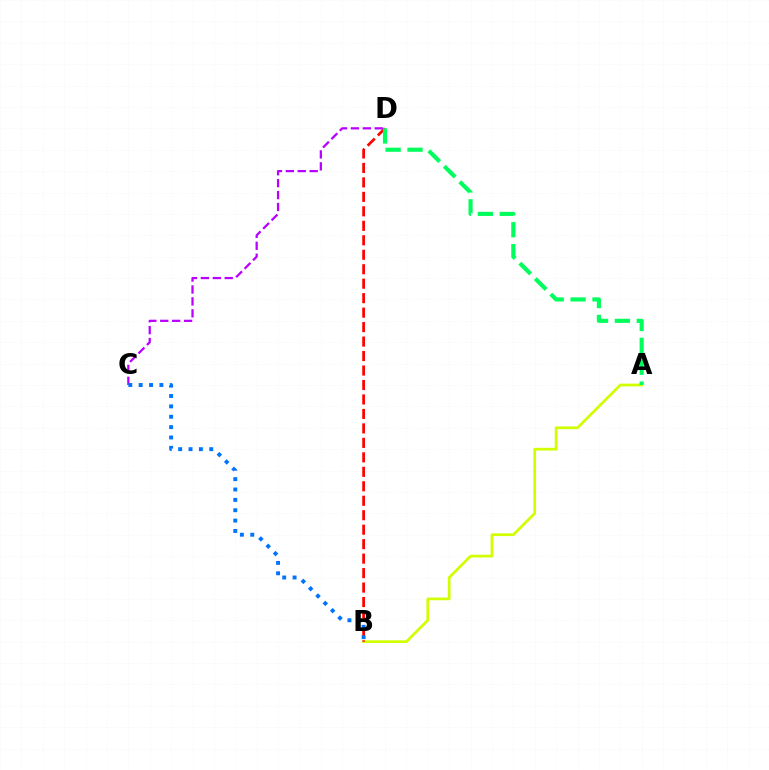{('A', 'B'): [{'color': '#d1ff00', 'line_style': 'solid', 'thickness': 1.96}], ('B', 'D'): [{'color': '#ff0000', 'line_style': 'dashed', 'thickness': 1.97}], ('C', 'D'): [{'color': '#b900ff', 'line_style': 'dashed', 'thickness': 1.62}], ('B', 'C'): [{'color': '#0074ff', 'line_style': 'dotted', 'thickness': 2.82}], ('A', 'D'): [{'color': '#00ff5c', 'line_style': 'dashed', 'thickness': 2.97}]}